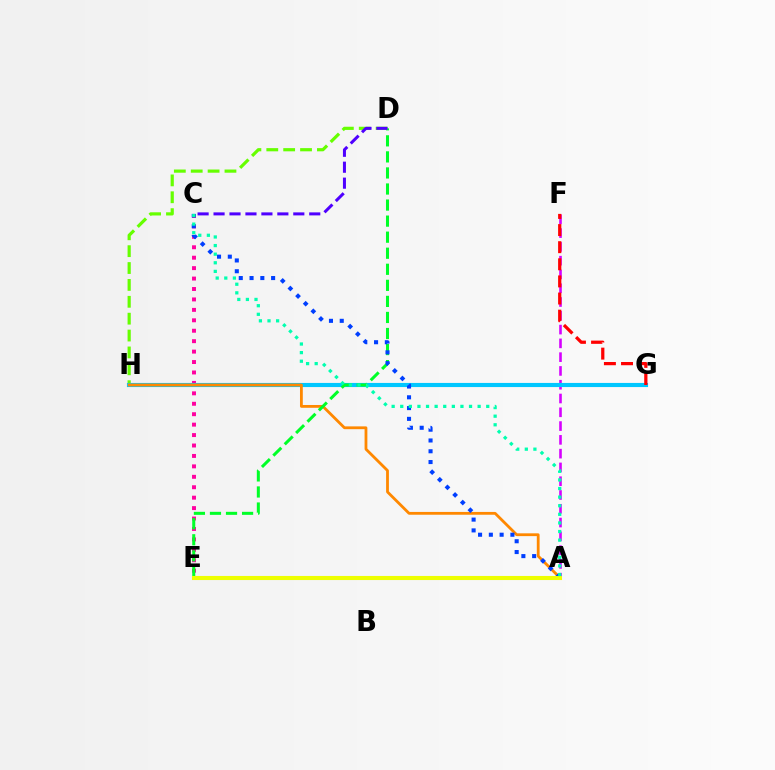{('D', 'H'): [{'color': '#66ff00', 'line_style': 'dashed', 'thickness': 2.29}], ('C', 'E'): [{'color': '#ff00a0', 'line_style': 'dotted', 'thickness': 2.83}], ('A', 'F'): [{'color': '#d600ff', 'line_style': 'dashed', 'thickness': 1.87}], ('G', 'H'): [{'color': '#00c7ff', 'line_style': 'solid', 'thickness': 2.97}], ('A', 'H'): [{'color': '#ff8800', 'line_style': 'solid', 'thickness': 2.01}], ('D', 'E'): [{'color': '#00ff27', 'line_style': 'dashed', 'thickness': 2.18}], ('F', 'G'): [{'color': '#ff0000', 'line_style': 'dashed', 'thickness': 2.33}], ('A', 'C'): [{'color': '#003fff', 'line_style': 'dotted', 'thickness': 2.93}, {'color': '#00ffaf', 'line_style': 'dotted', 'thickness': 2.34}], ('C', 'D'): [{'color': '#4f00ff', 'line_style': 'dashed', 'thickness': 2.17}], ('A', 'E'): [{'color': '#eeff00', 'line_style': 'solid', 'thickness': 2.94}]}